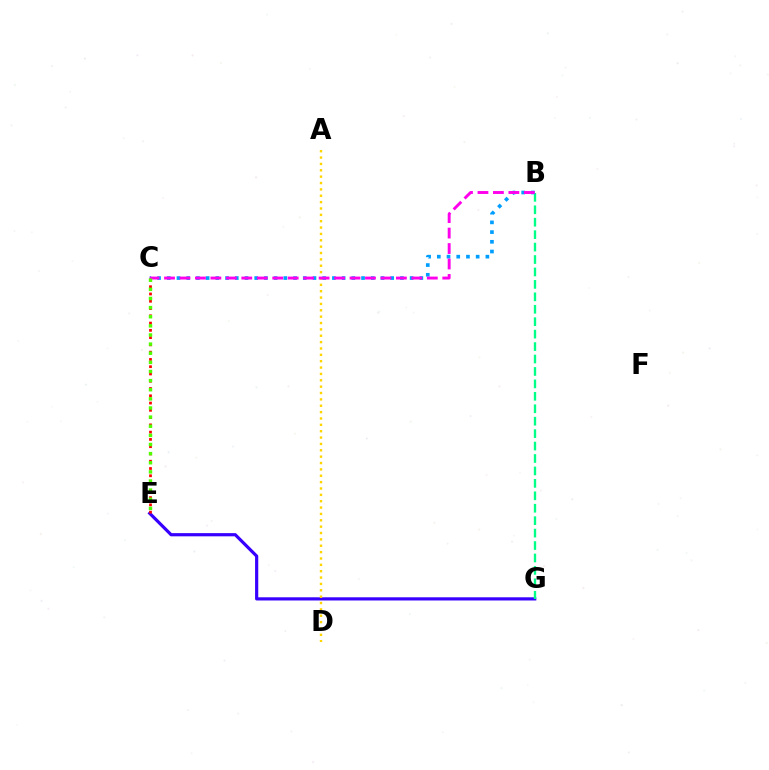{('E', 'G'): [{'color': '#3700ff', 'line_style': 'solid', 'thickness': 2.29}], ('A', 'D'): [{'color': '#ffd500', 'line_style': 'dotted', 'thickness': 1.73}], ('B', 'G'): [{'color': '#00ff86', 'line_style': 'dashed', 'thickness': 1.69}], ('C', 'E'): [{'color': '#ff0000', 'line_style': 'dotted', 'thickness': 1.98}, {'color': '#4fff00', 'line_style': 'dotted', 'thickness': 2.48}], ('B', 'C'): [{'color': '#009eff', 'line_style': 'dotted', 'thickness': 2.64}, {'color': '#ff00ed', 'line_style': 'dashed', 'thickness': 2.1}]}